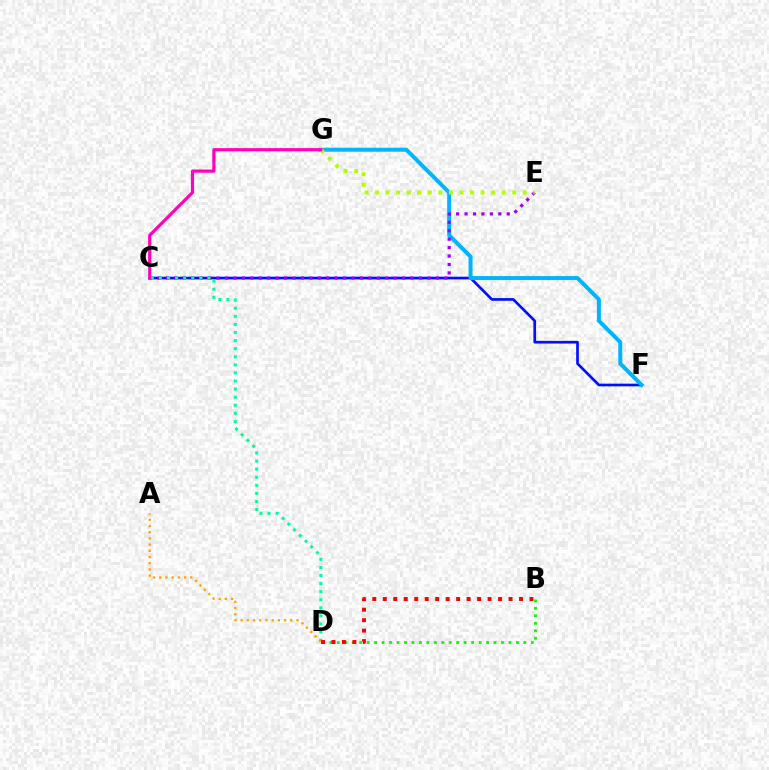{('C', 'F'): [{'color': '#0010ff', 'line_style': 'solid', 'thickness': 1.93}], ('F', 'G'): [{'color': '#00b5ff', 'line_style': 'solid', 'thickness': 2.86}], ('C', 'E'): [{'color': '#9b00ff', 'line_style': 'dotted', 'thickness': 2.29}], ('E', 'G'): [{'color': '#b3ff00', 'line_style': 'dotted', 'thickness': 2.87}], ('C', 'D'): [{'color': '#00ff9d', 'line_style': 'dotted', 'thickness': 2.2}], ('C', 'G'): [{'color': '#ff00bd', 'line_style': 'solid', 'thickness': 2.28}], ('B', 'D'): [{'color': '#08ff00', 'line_style': 'dotted', 'thickness': 2.03}, {'color': '#ff0000', 'line_style': 'dotted', 'thickness': 2.85}], ('A', 'D'): [{'color': '#ffa500', 'line_style': 'dotted', 'thickness': 1.69}]}